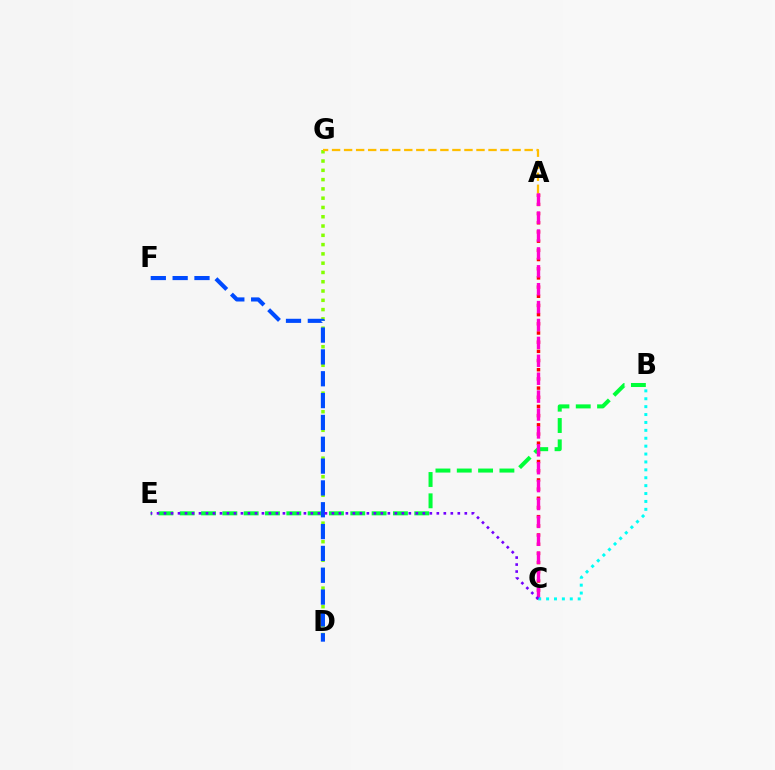{('A', 'C'): [{'color': '#ff0000', 'line_style': 'dotted', 'thickness': 2.5}, {'color': '#ff00cf', 'line_style': 'dashed', 'thickness': 2.43}], ('B', 'E'): [{'color': '#00ff39', 'line_style': 'dashed', 'thickness': 2.9}], ('D', 'G'): [{'color': '#84ff00', 'line_style': 'dotted', 'thickness': 2.52}], ('D', 'F'): [{'color': '#004bff', 'line_style': 'dashed', 'thickness': 2.97}], ('A', 'G'): [{'color': '#ffbd00', 'line_style': 'dashed', 'thickness': 1.64}], ('B', 'C'): [{'color': '#00fff6', 'line_style': 'dotted', 'thickness': 2.15}], ('C', 'E'): [{'color': '#7200ff', 'line_style': 'dotted', 'thickness': 1.9}]}